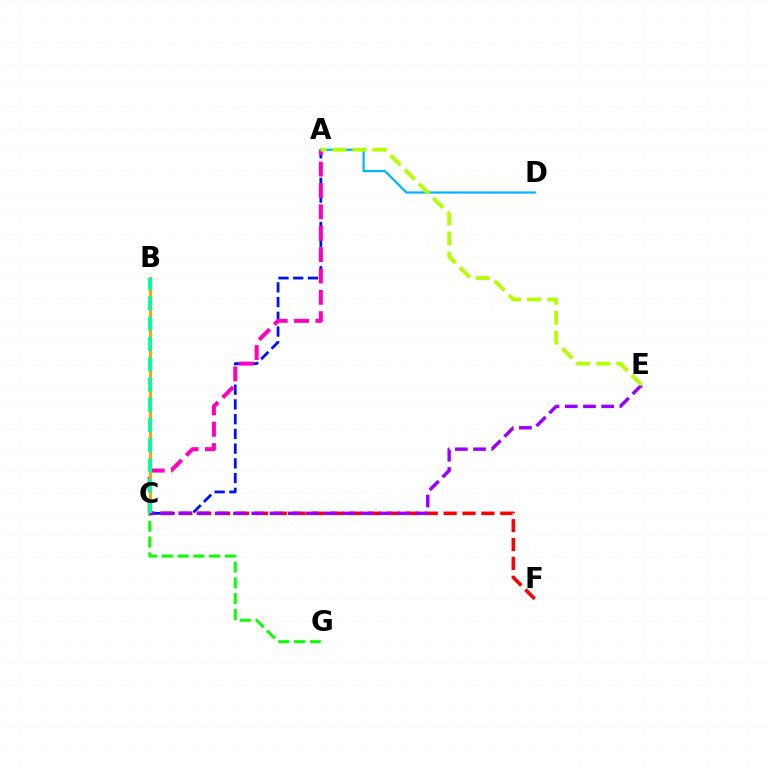{('A', 'C'): [{'color': '#0010ff', 'line_style': 'dashed', 'thickness': 2.0}, {'color': '#ff00bd', 'line_style': 'dashed', 'thickness': 2.9}], ('B', 'C'): [{'color': '#ffa500', 'line_style': 'solid', 'thickness': 2.22}, {'color': '#00ff9d', 'line_style': 'dashed', 'thickness': 2.75}], ('C', 'F'): [{'color': '#ff0000', 'line_style': 'dashed', 'thickness': 2.56}], ('A', 'D'): [{'color': '#00b5ff', 'line_style': 'solid', 'thickness': 1.6}], ('C', 'G'): [{'color': '#08ff00', 'line_style': 'dashed', 'thickness': 2.15}], ('C', 'E'): [{'color': '#9b00ff', 'line_style': 'dashed', 'thickness': 2.48}], ('A', 'E'): [{'color': '#b3ff00', 'line_style': 'dashed', 'thickness': 2.73}]}